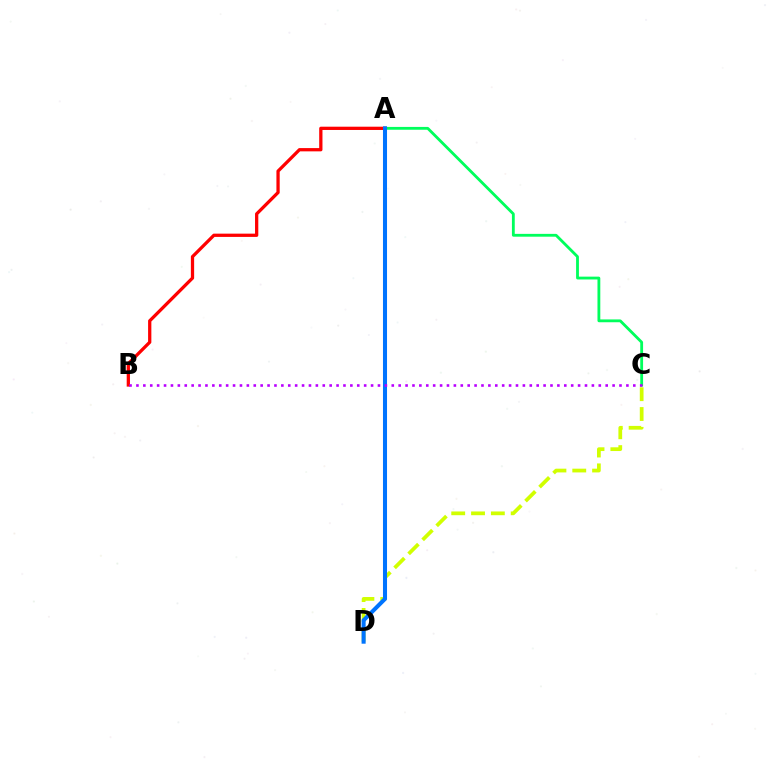{('A', 'C'): [{'color': '#00ff5c', 'line_style': 'solid', 'thickness': 2.03}], ('C', 'D'): [{'color': '#d1ff00', 'line_style': 'dashed', 'thickness': 2.69}], ('A', 'B'): [{'color': '#ff0000', 'line_style': 'solid', 'thickness': 2.35}], ('A', 'D'): [{'color': '#0074ff', 'line_style': 'solid', 'thickness': 2.92}], ('B', 'C'): [{'color': '#b900ff', 'line_style': 'dotted', 'thickness': 1.87}]}